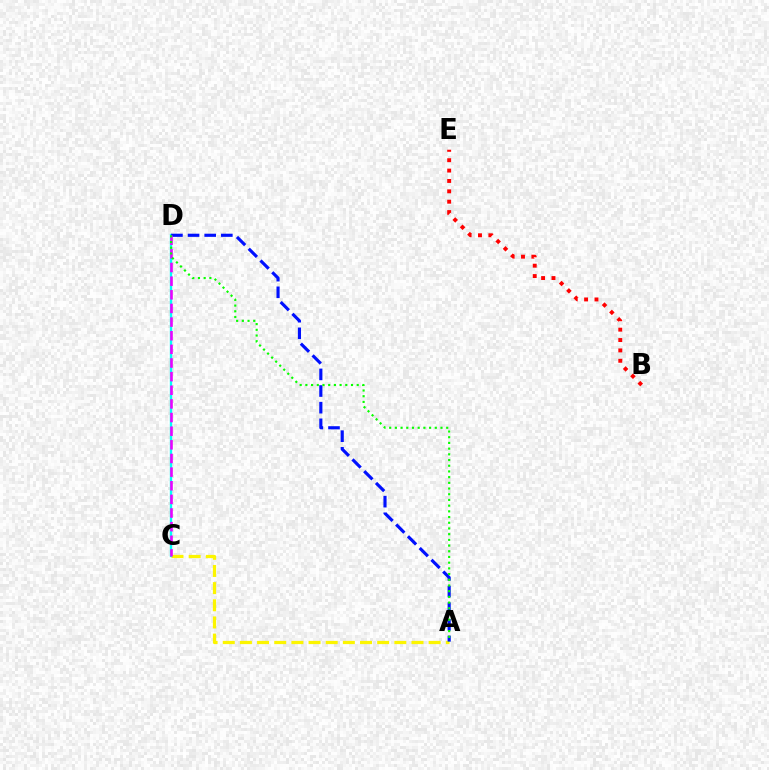{('A', 'C'): [{'color': '#fcf500', 'line_style': 'dashed', 'thickness': 2.33}], ('C', 'D'): [{'color': '#00fff6', 'line_style': 'solid', 'thickness': 1.68}, {'color': '#ee00ff', 'line_style': 'dashed', 'thickness': 1.85}], ('A', 'D'): [{'color': '#0010ff', 'line_style': 'dashed', 'thickness': 2.26}, {'color': '#08ff00', 'line_style': 'dotted', 'thickness': 1.55}], ('B', 'E'): [{'color': '#ff0000', 'line_style': 'dotted', 'thickness': 2.82}]}